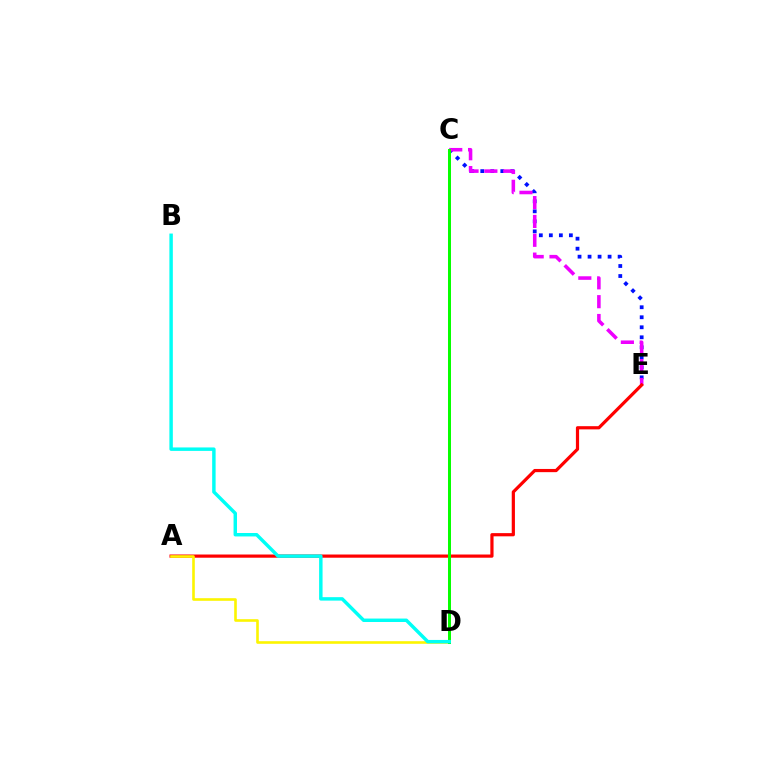{('C', 'E'): [{'color': '#0010ff', 'line_style': 'dotted', 'thickness': 2.72}, {'color': '#ee00ff', 'line_style': 'dashed', 'thickness': 2.56}], ('A', 'E'): [{'color': '#ff0000', 'line_style': 'solid', 'thickness': 2.31}], ('A', 'D'): [{'color': '#fcf500', 'line_style': 'solid', 'thickness': 1.88}], ('C', 'D'): [{'color': '#08ff00', 'line_style': 'solid', 'thickness': 2.16}], ('B', 'D'): [{'color': '#00fff6', 'line_style': 'solid', 'thickness': 2.48}]}